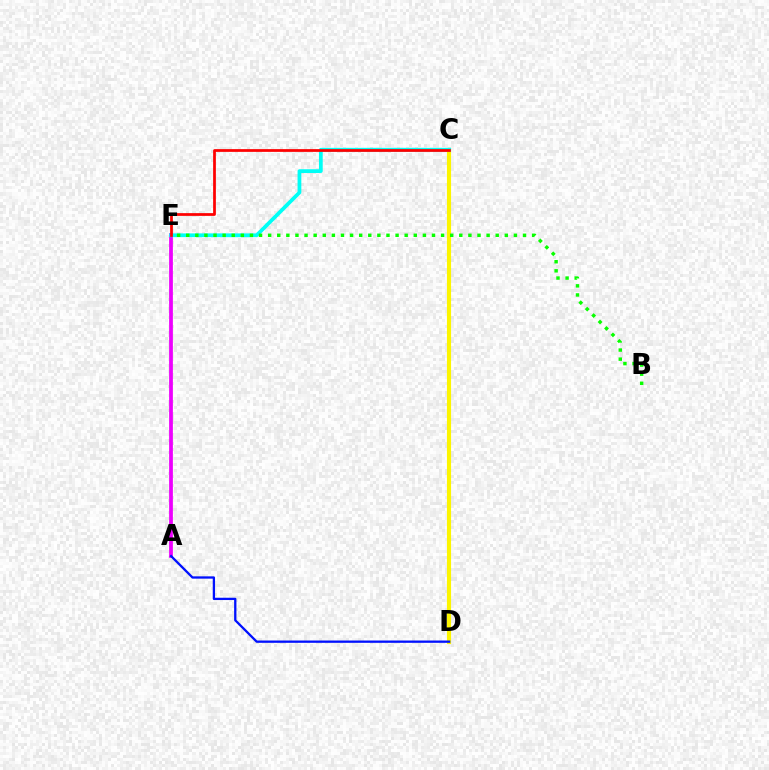{('A', 'E'): [{'color': '#ee00ff', 'line_style': 'solid', 'thickness': 2.7}], ('C', 'D'): [{'color': '#fcf500', 'line_style': 'solid', 'thickness': 2.97}], ('A', 'D'): [{'color': '#0010ff', 'line_style': 'solid', 'thickness': 1.65}], ('C', 'E'): [{'color': '#00fff6', 'line_style': 'solid', 'thickness': 2.71}, {'color': '#ff0000', 'line_style': 'solid', 'thickness': 1.97}], ('B', 'E'): [{'color': '#08ff00', 'line_style': 'dotted', 'thickness': 2.47}]}